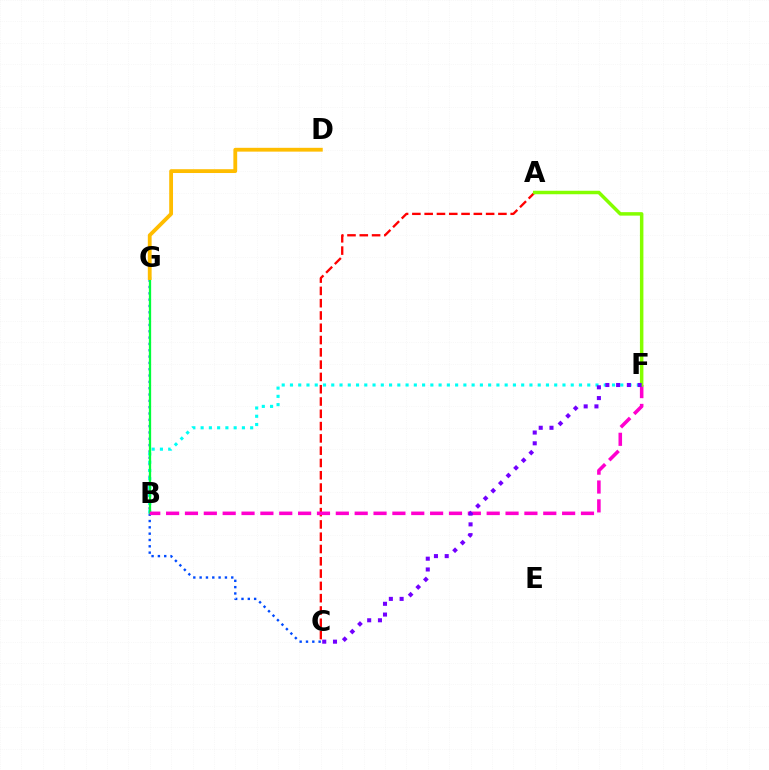{('C', 'G'): [{'color': '#004bff', 'line_style': 'dotted', 'thickness': 1.72}], ('B', 'F'): [{'color': '#00fff6', 'line_style': 'dotted', 'thickness': 2.24}, {'color': '#ff00cf', 'line_style': 'dashed', 'thickness': 2.56}], ('B', 'G'): [{'color': '#00ff39', 'line_style': 'solid', 'thickness': 1.65}], ('A', 'C'): [{'color': '#ff0000', 'line_style': 'dashed', 'thickness': 1.67}], ('A', 'F'): [{'color': '#84ff00', 'line_style': 'solid', 'thickness': 2.51}], ('D', 'G'): [{'color': '#ffbd00', 'line_style': 'solid', 'thickness': 2.74}], ('C', 'F'): [{'color': '#7200ff', 'line_style': 'dotted', 'thickness': 2.92}]}